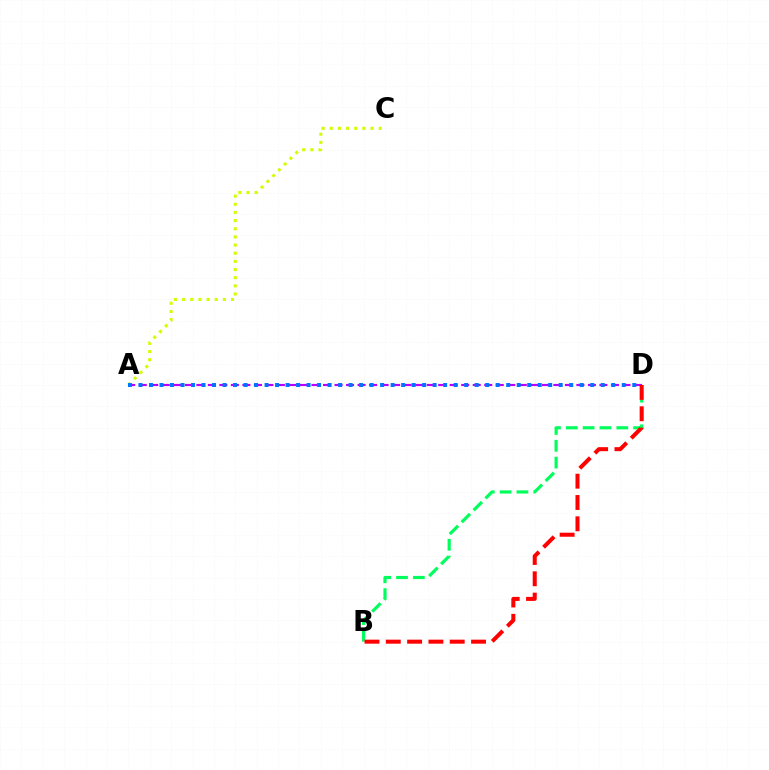{('B', 'D'): [{'color': '#00ff5c', 'line_style': 'dashed', 'thickness': 2.29}, {'color': '#ff0000', 'line_style': 'dashed', 'thickness': 2.89}], ('A', 'C'): [{'color': '#d1ff00', 'line_style': 'dotted', 'thickness': 2.22}], ('A', 'D'): [{'color': '#b900ff', 'line_style': 'dashed', 'thickness': 1.56}, {'color': '#0074ff', 'line_style': 'dotted', 'thickness': 2.85}]}